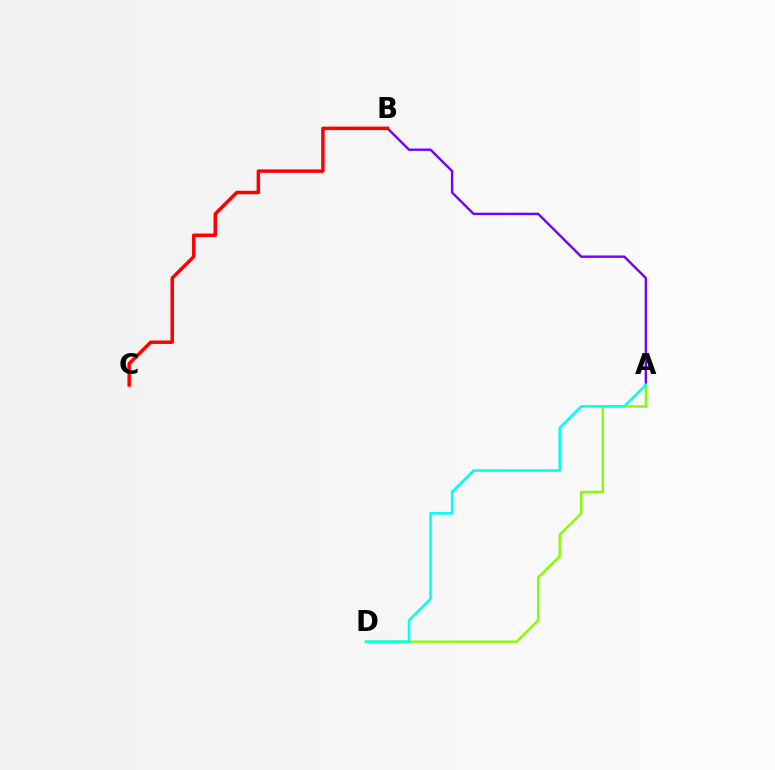{('A', 'B'): [{'color': '#7200ff', 'line_style': 'solid', 'thickness': 1.71}], ('B', 'C'): [{'color': '#ff0000', 'line_style': 'solid', 'thickness': 2.5}], ('A', 'D'): [{'color': '#84ff00', 'line_style': 'solid', 'thickness': 1.72}, {'color': '#00fff6', 'line_style': 'solid', 'thickness': 1.84}]}